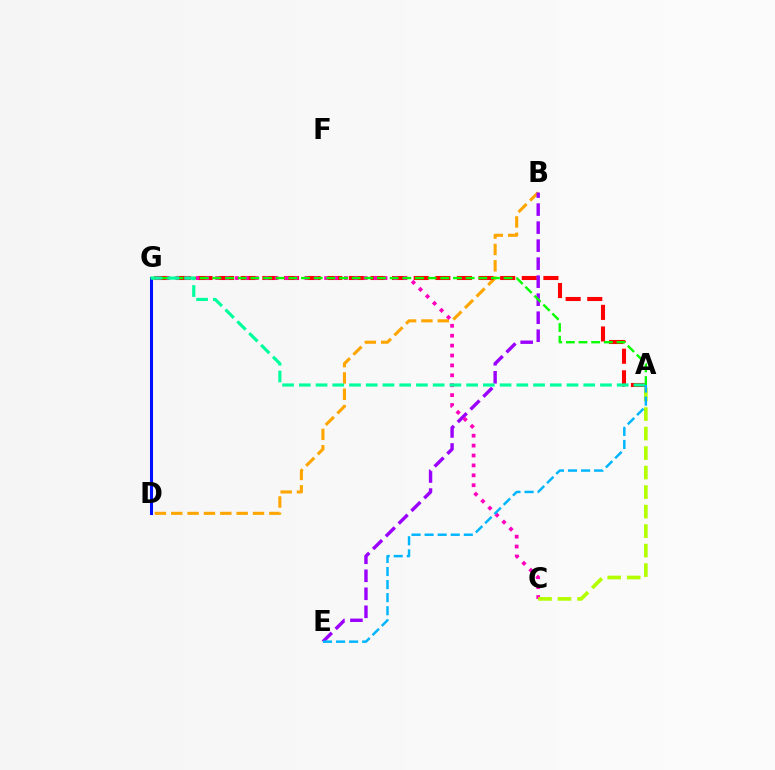{('B', 'D'): [{'color': '#ffa500', 'line_style': 'dashed', 'thickness': 2.22}], ('A', 'G'): [{'color': '#ff0000', 'line_style': 'dashed', 'thickness': 2.94}, {'color': '#08ff00', 'line_style': 'dashed', 'thickness': 1.72}, {'color': '#00ff9d', 'line_style': 'dashed', 'thickness': 2.27}], ('B', 'E'): [{'color': '#9b00ff', 'line_style': 'dashed', 'thickness': 2.45}], ('C', 'G'): [{'color': '#ff00bd', 'line_style': 'dotted', 'thickness': 2.69}], ('D', 'G'): [{'color': '#0010ff', 'line_style': 'solid', 'thickness': 2.2}], ('A', 'C'): [{'color': '#b3ff00', 'line_style': 'dashed', 'thickness': 2.65}], ('A', 'E'): [{'color': '#00b5ff', 'line_style': 'dashed', 'thickness': 1.78}]}